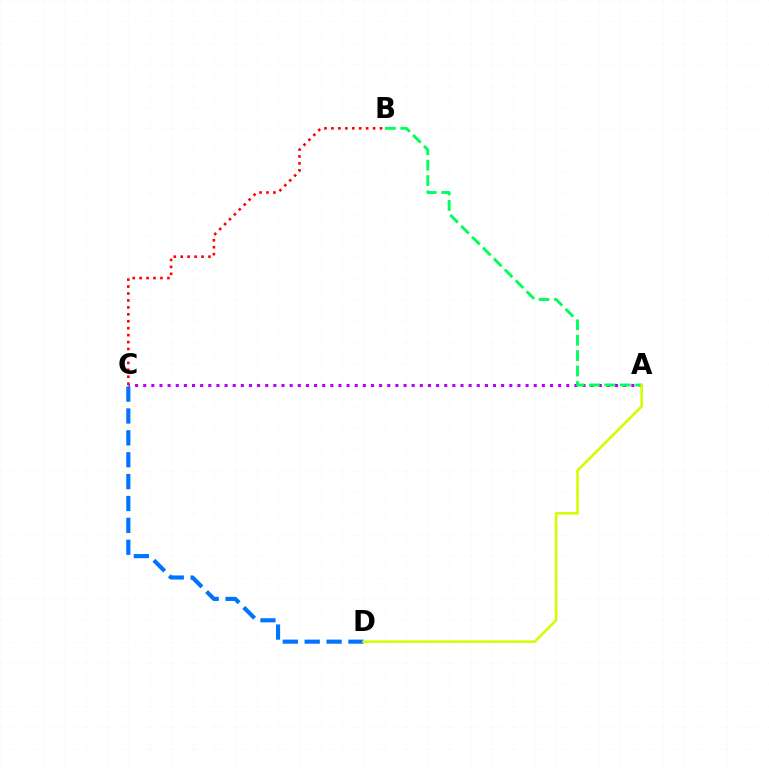{('A', 'C'): [{'color': '#b900ff', 'line_style': 'dotted', 'thickness': 2.21}], ('A', 'B'): [{'color': '#00ff5c', 'line_style': 'dashed', 'thickness': 2.09}], ('B', 'C'): [{'color': '#ff0000', 'line_style': 'dotted', 'thickness': 1.89}], ('C', 'D'): [{'color': '#0074ff', 'line_style': 'dashed', 'thickness': 2.97}], ('A', 'D'): [{'color': '#d1ff00', 'line_style': 'solid', 'thickness': 1.85}]}